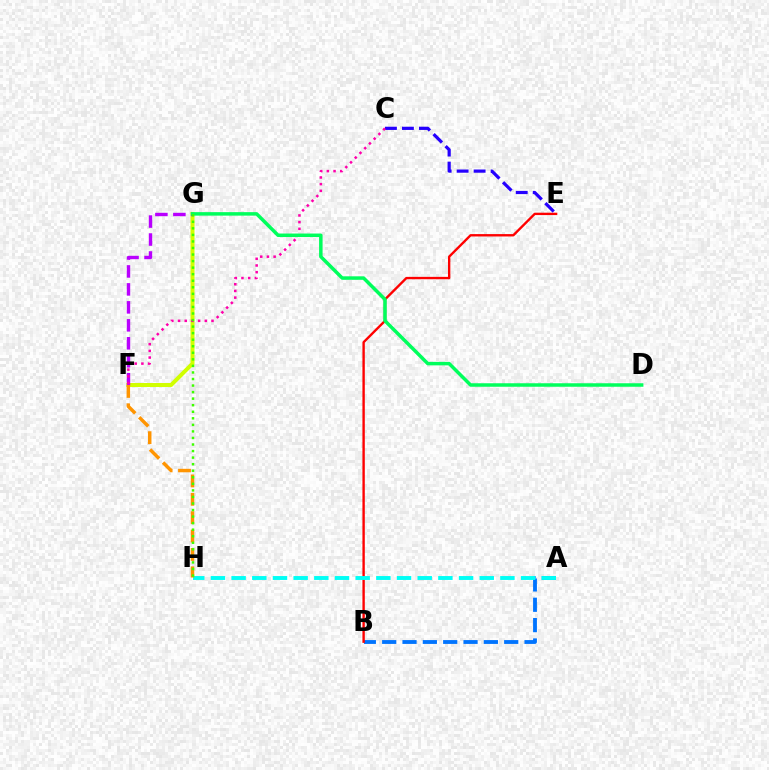{('A', 'B'): [{'color': '#0074ff', 'line_style': 'dashed', 'thickness': 2.76}], ('B', 'E'): [{'color': '#ff0000', 'line_style': 'solid', 'thickness': 1.71}], ('F', 'G'): [{'color': '#d1ff00', 'line_style': 'solid', 'thickness': 2.87}, {'color': '#b900ff', 'line_style': 'dashed', 'thickness': 2.44}], ('C', 'E'): [{'color': '#2500ff', 'line_style': 'dashed', 'thickness': 2.31}], ('C', 'F'): [{'color': '#ff00ac', 'line_style': 'dotted', 'thickness': 1.82}], ('D', 'G'): [{'color': '#00ff5c', 'line_style': 'solid', 'thickness': 2.51}], ('A', 'H'): [{'color': '#00fff6', 'line_style': 'dashed', 'thickness': 2.81}], ('F', 'H'): [{'color': '#ff9400', 'line_style': 'dashed', 'thickness': 2.5}], ('G', 'H'): [{'color': '#3dff00', 'line_style': 'dotted', 'thickness': 1.78}]}